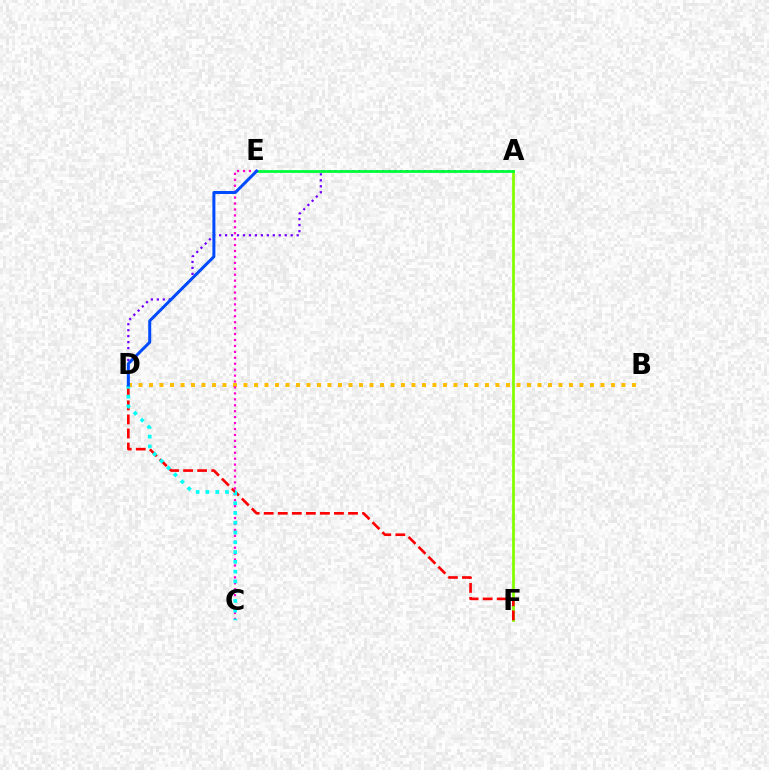{('A', 'F'): [{'color': '#84ff00', 'line_style': 'solid', 'thickness': 1.99}], ('B', 'D'): [{'color': '#ffbd00', 'line_style': 'dotted', 'thickness': 2.85}], ('D', 'F'): [{'color': '#ff0000', 'line_style': 'dashed', 'thickness': 1.91}], ('C', 'E'): [{'color': '#ff00cf', 'line_style': 'dotted', 'thickness': 1.61}], ('C', 'D'): [{'color': '#00fff6', 'line_style': 'dotted', 'thickness': 2.66}], ('A', 'D'): [{'color': '#7200ff', 'line_style': 'dotted', 'thickness': 1.62}], ('A', 'E'): [{'color': '#00ff39', 'line_style': 'solid', 'thickness': 2.01}], ('D', 'E'): [{'color': '#004bff', 'line_style': 'solid', 'thickness': 2.16}]}